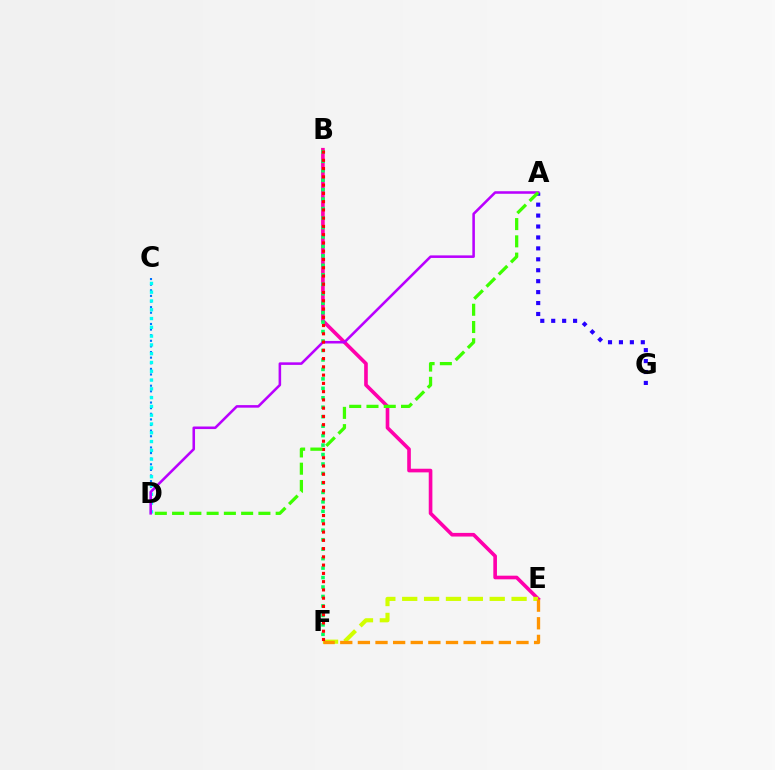{('B', 'E'): [{'color': '#ff00ac', 'line_style': 'solid', 'thickness': 2.62}], ('A', 'G'): [{'color': '#2500ff', 'line_style': 'dotted', 'thickness': 2.97}], ('C', 'D'): [{'color': '#0074ff', 'line_style': 'dotted', 'thickness': 1.53}, {'color': '#00fff6', 'line_style': 'dotted', 'thickness': 2.39}], ('E', 'F'): [{'color': '#d1ff00', 'line_style': 'dashed', 'thickness': 2.97}, {'color': '#ff9400', 'line_style': 'dashed', 'thickness': 2.39}], ('B', 'F'): [{'color': '#00ff5c', 'line_style': 'dotted', 'thickness': 2.57}, {'color': '#ff0000', 'line_style': 'dotted', 'thickness': 2.24}], ('A', 'D'): [{'color': '#b900ff', 'line_style': 'solid', 'thickness': 1.84}, {'color': '#3dff00', 'line_style': 'dashed', 'thickness': 2.35}]}